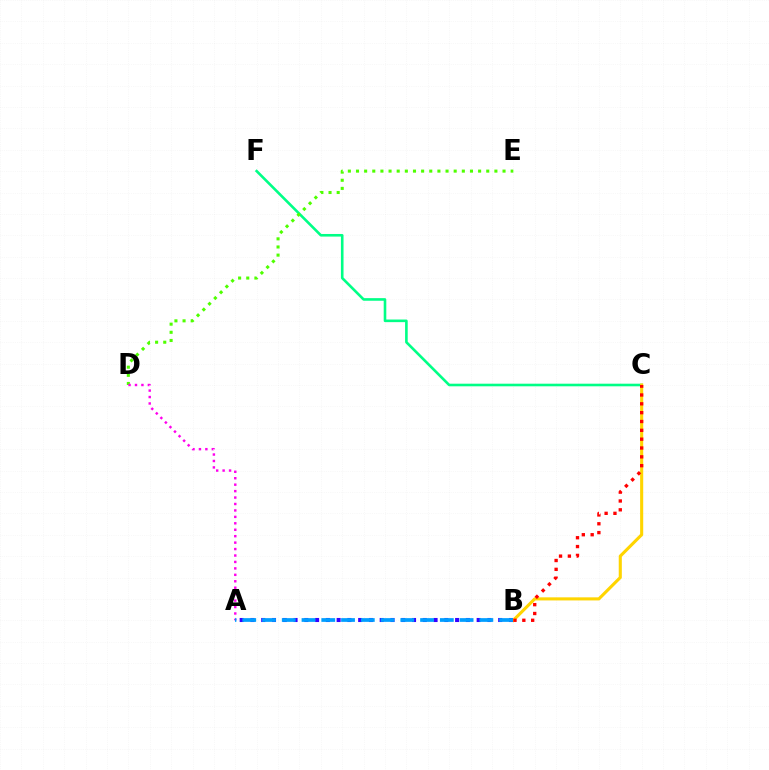{('C', 'F'): [{'color': '#00ff86', 'line_style': 'solid', 'thickness': 1.88}], ('B', 'C'): [{'color': '#ffd500', 'line_style': 'solid', 'thickness': 2.23}, {'color': '#ff0000', 'line_style': 'dotted', 'thickness': 2.4}], ('D', 'E'): [{'color': '#4fff00', 'line_style': 'dotted', 'thickness': 2.21}], ('A', 'B'): [{'color': '#3700ff', 'line_style': 'dotted', 'thickness': 2.93}, {'color': '#009eff', 'line_style': 'dashed', 'thickness': 2.68}], ('A', 'D'): [{'color': '#ff00ed', 'line_style': 'dotted', 'thickness': 1.75}]}